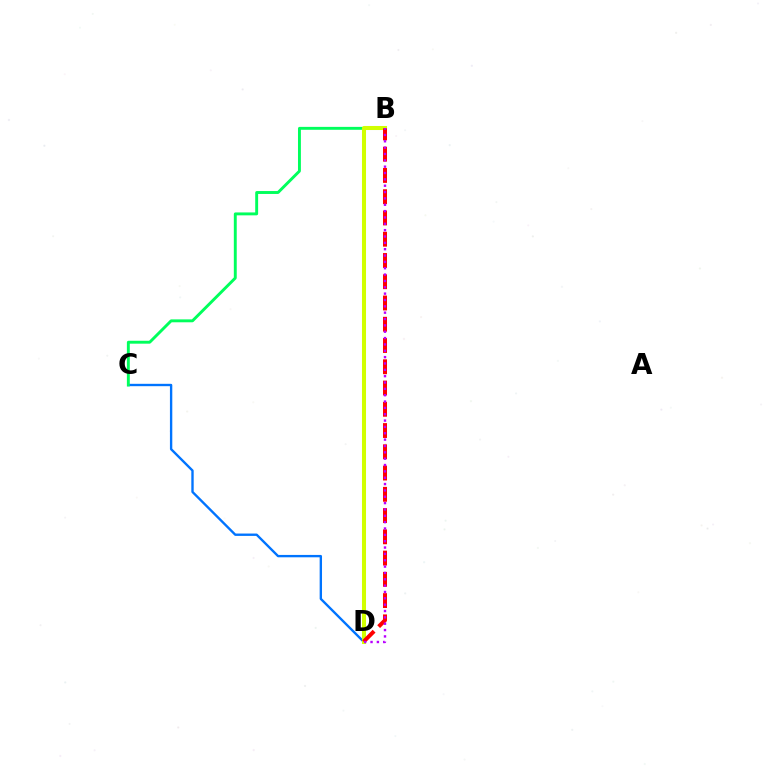{('C', 'D'): [{'color': '#0074ff', 'line_style': 'solid', 'thickness': 1.7}], ('B', 'C'): [{'color': '#00ff5c', 'line_style': 'solid', 'thickness': 2.1}], ('B', 'D'): [{'color': '#d1ff00', 'line_style': 'solid', 'thickness': 2.91}, {'color': '#ff0000', 'line_style': 'dashed', 'thickness': 2.89}, {'color': '#b900ff', 'line_style': 'dotted', 'thickness': 1.72}]}